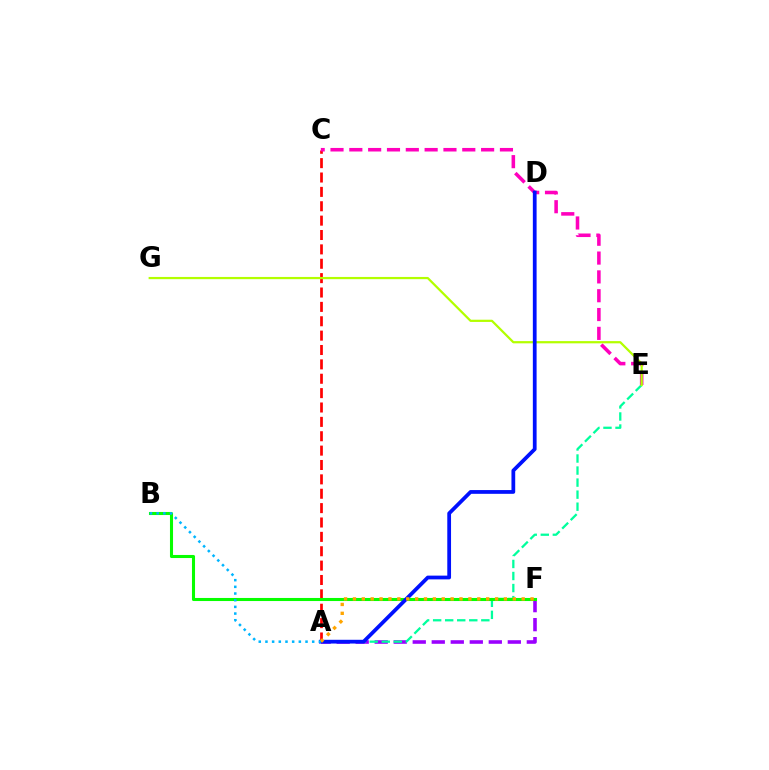{('A', 'F'): [{'color': '#9b00ff', 'line_style': 'dashed', 'thickness': 2.58}, {'color': '#ffa500', 'line_style': 'dotted', 'thickness': 2.41}], ('A', 'C'): [{'color': '#ff0000', 'line_style': 'dashed', 'thickness': 1.95}], ('A', 'E'): [{'color': '#00ff9d', 'line_style': 'dashed', 'thickness': 1.64}], ('C', 'E'): [{'color': '#ff00bd', 'line_style': 'dashed', 'thickness': 2.56}], ('E', 'G'): [{'color': '#b3ff00', 'line_style': 'solid', 'thickness': 1.6}], ('B', 'F'): [{'color': '#08ff00', 'line_style': 'solid', 'thickness': 2.21}], ('A', 'D'): [{'color': '#0010ff', 'line_style': 'solid', 'thickness': 2.7}], ('A', 'B'): [{'color': '#00b5ff', 'line_style': 'dotted', 'thickness': 1.81}]}